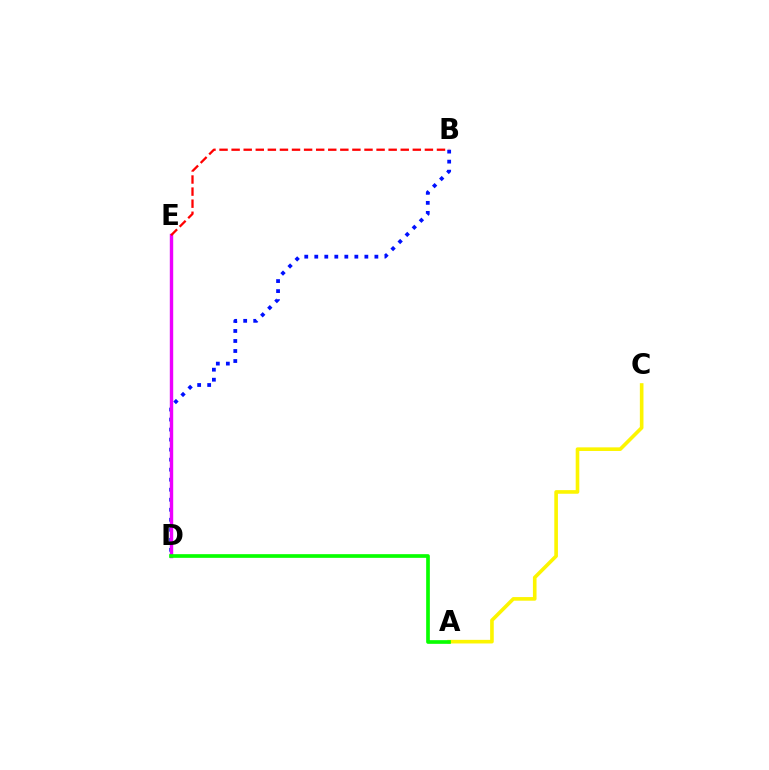{('A', 'C'): [{'color': '#fcf500', 'line_style': 'solid', 'thickness': 2.61}], ('B', 'D'): [{'color': '#0010ff', 'line_style': 'dotted', 'thickness': 2.72}], ('D', 'E'): [{'color': '#00fff6', 'line_style': 'solid', 'thickness': 2.19}, {'color': '#ee00ff', 'line_style': 'solid', 'thickness': 2.44}], ('B', 'E'): [{'color': '#ff0000', 'line_style': 'dashed', 'thickness': 1.64}], ('A', 'D'): [{'color': '#08ff00', 'line_style': 'solid', 'thickness': 2.65}]}